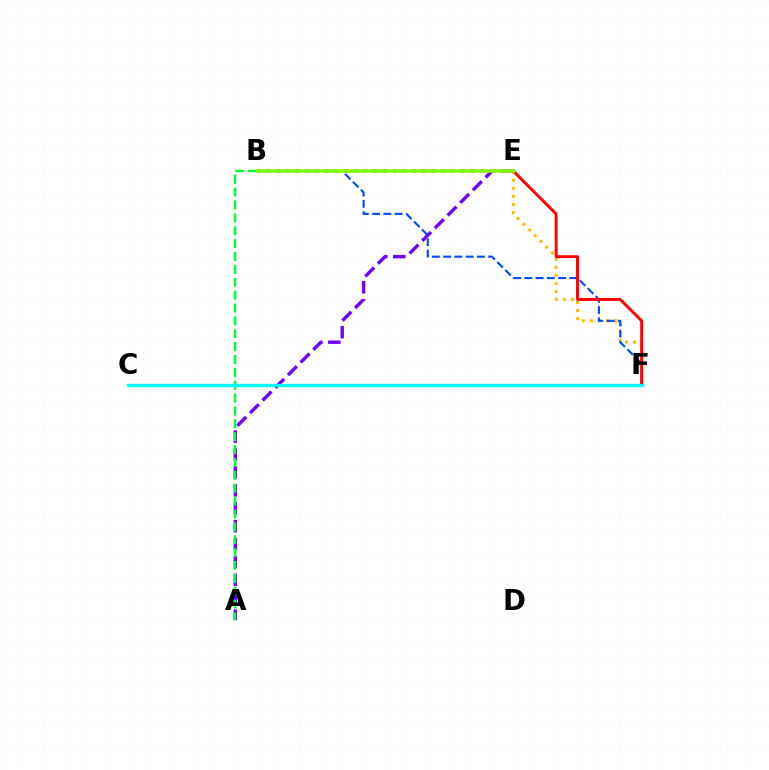{('E', 'F'): [{'color': '#ffbd00', 'line_style': 'dotted', 'thickness': 2.19}, {'color': '#ff0000', 'line_style': 'solid', 'thickness': 2.1}], ('A', 'E'): [{'color': '#7200ff', 'line_style': 'dashed', 'thickness': 2.43}], ('B', 'F'): [{'color': '#004bff', 'line_style': 'dashed', 'thickness': 1.53}], ('B', 'E'): [{'color': '#ff00cf', 'line_style': 'dotted', 'thickness': 2.64}, {'color': '#84ff00', 'line_style': 'solid', 'thickness': 2.61}], ('A', 'B'): [{'color': '#00ff39', 'line_style': 'dashed', 'thickness': 1.75}], ('C', 'F'): [{'color': '#00fff6', 'line_style': 'solid', 'thickness': 2.39}]}